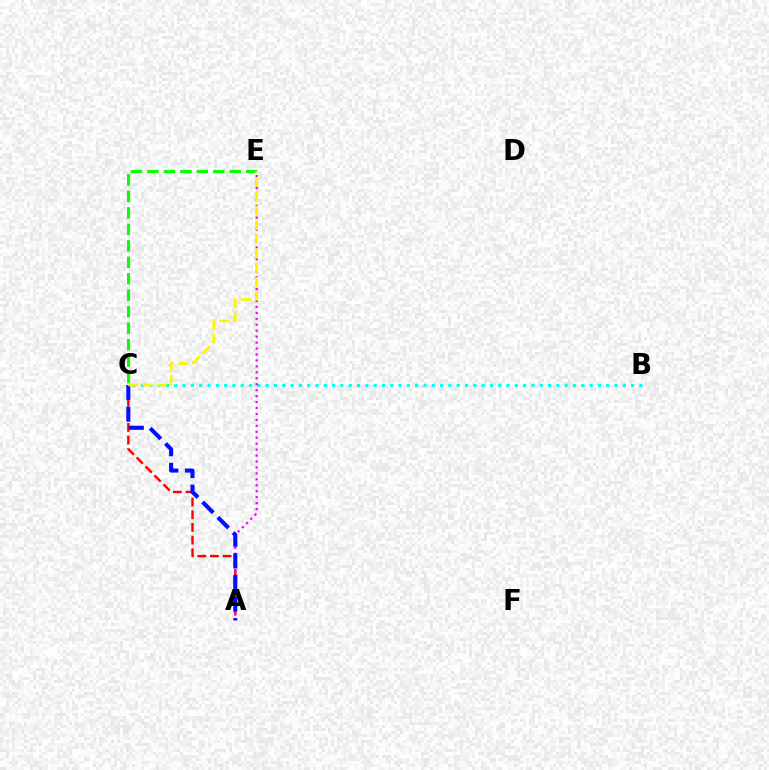{('B', 'C'): [{'color': '#00fff6', 'line_style': 'dotted', 'thickness': 2.26}], ('C', 'E'): [{'color': '#08ff00', 'line_style': 'dashed', 'thickness': 2.24}, {'color': '#fcf500', 'line_style': 'dashed', 'thickness': 1.94}], ('A', 'C'): [{'color': '#ff0000', 'line_style': 'dashed', 'thickness': 1.72}, {'color': '#0010ff', 'line_style': 'dashed', 'thickness': 2.93}], ('A', 'E'): [{'color': '#ee00ff', 'line_style': 'dotted', 'thickness': 1.62}]}